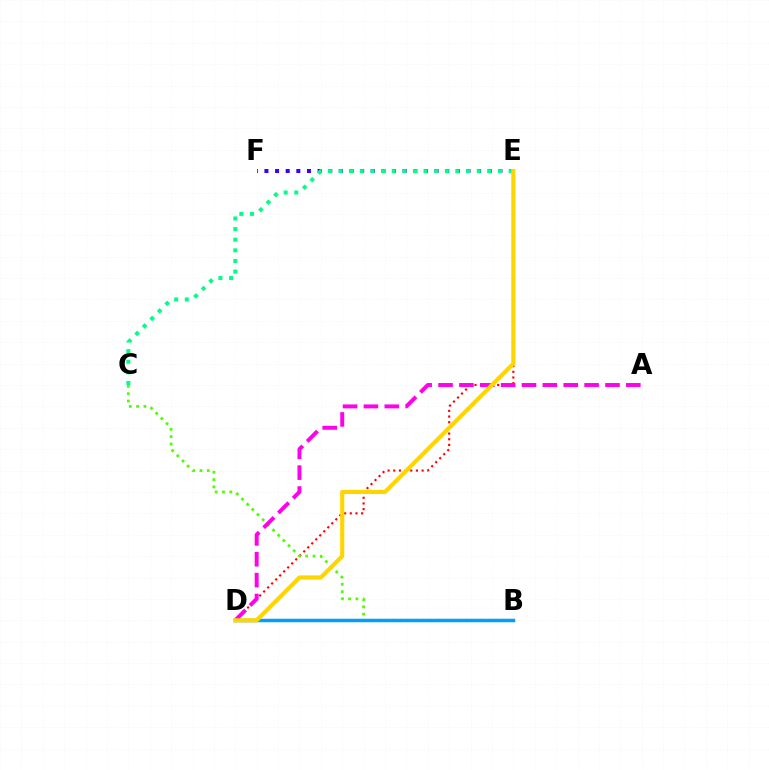{('E', 'F'): [{'color': '#3700ff', 'line_style': 'dotted', 'thickness': 2.89}], ('D', 'E'): [{'color': '#ff0000', 'line_style': 'dotted', 'thickness': 1.54}, {'color': '#ffd500', 'line_style': 'solid', 'thickness': 2.99}], ('B', 'C'): [{'color': '#4fff00', 'line_style': 'dotted', 'thickness': 1.99}], ('B', 'D'): [{'color': '#009eff', 'line_style': 'solid', 'thickness': 2.5}], ('C', 'E'): [{'color': '#00ff86', 'line_style': 'dotted', 'thickness': 2.89}], ('A', 'D'): [{'color': '#ff00ed', 'line_style': 'dashed', 'thickness': 2.83}]}